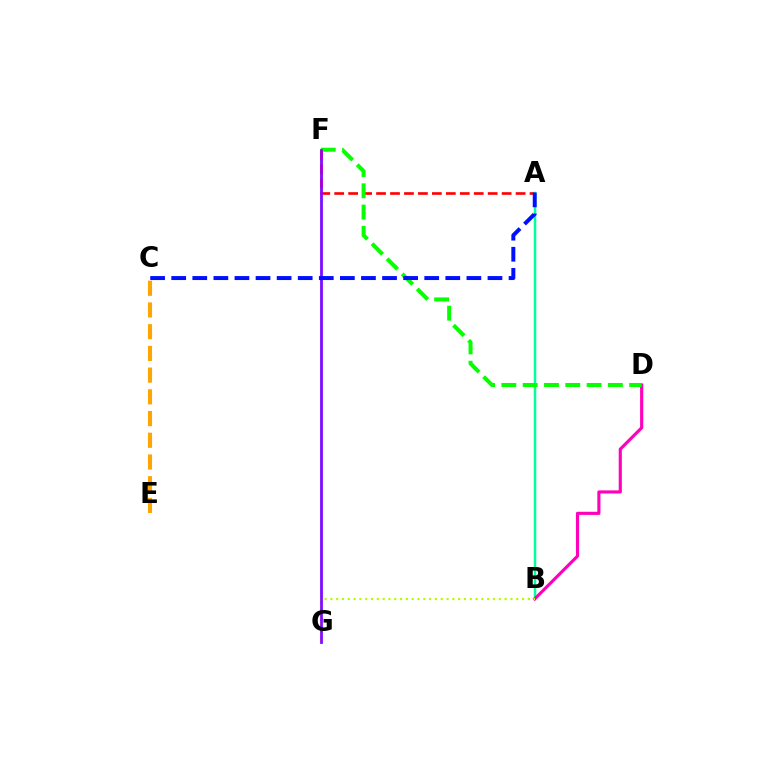{('F', 'G'): [{'color': '#00b5ff', 'line_style': 'solid', 'thickness': 1.83}, {'color': '#9b00ff', 'line_style': 'solid', 'thickness': 1.9}], ('A', 'F'): [{'color': '#ff0000', 'line_style': 'dashed', 'thickness': 1.9}], ('C', 'E'): [{'color': '#ffa500', 'line_style': 'dashed', 'thickness': 2.95}], ('A', 'B'): [{'color': '#00ff9d', 'line_style': 'solid', 'thickness': 1.8}], ('B', 'D'): [{'color': '#ff00bd', 'line_style': 'solid', 'thickness': 2.26}], ('D', 'F'): [{'color': '#08ff00', 'line_style': 'dashed', 'thickness': 2.89}], ('B', 'G'): [{'color': '#b3ff00', 'line_style': 'dotted', 'thickness': 1.58}], ('A', 'C'): [{'color': '#0010ff', 'line_style': 'dashed', 'thickness': 2.86}]}